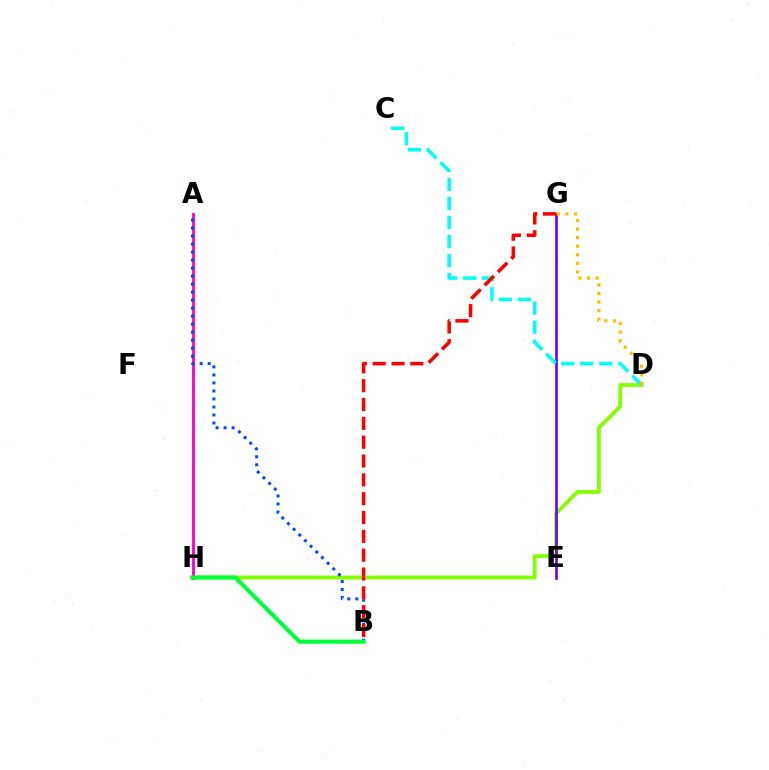{('D', 'H'): [{'color': '#84ff00', 'line_style': 'solid', 'thickness': 2.74}], ('E', 'G'): [{'color': '#7200ff', 'line_style': 'solid', 'thickness': 1.92}], ('A', 'H'): [{'color': '#ff00cf', 'line_style': 'solid', 'thickness': 2.06}], ('C', 'D'): [{'color': '#00fff6', 'line_style': 'dashed', 'thickness': 2.58}], ('A', 'B'): [{'color': '#004bff', 'line_style': 'dotted', 'thickness': 2.18}], ('B', 'G'): [{'color': '#ff0000', 'line_style': 'dashed', 'thickness': 2.56}], ('B', 'H'): [{'color': '#00ff39', 'line_style': 'solid', 'thickness': 2.97}], ('D', 'G'): [{'color': '#ffbd00', 'line_style': 'dotted', 'thickness': 2.33}]}